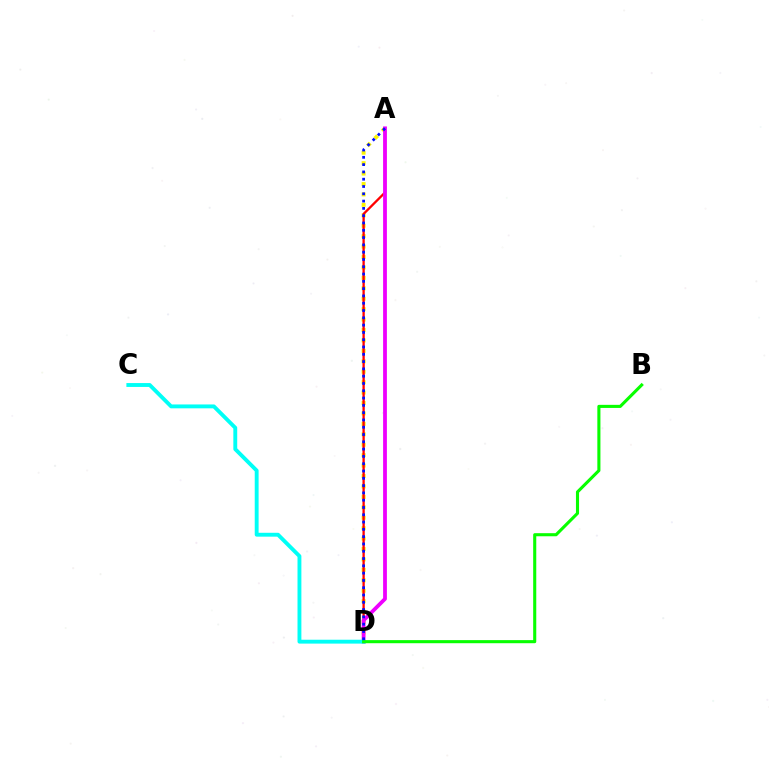{('A', 'D'): [{'color': '#fcf500', 'line_style': 'dotted', 'thickness': 2.83}, {'color': '#ff0000', 'line_style': 'solid', 'thickness': 1.66}, {'color': '#ee00ff', 'line_style': 'solid', 'thickness': 2.72}, {'color': '#0010ff', 'line_style': 'dotted', 'thickness': 1.98}], ('C', 'D'): [{'color': '#00fff6', 'line_style': 'solid', 'thickness': 2.79}], ('B', 'D'): [{'color': '#08ff00', 'line_style': 'solid', 'thickness': 2.22}]}